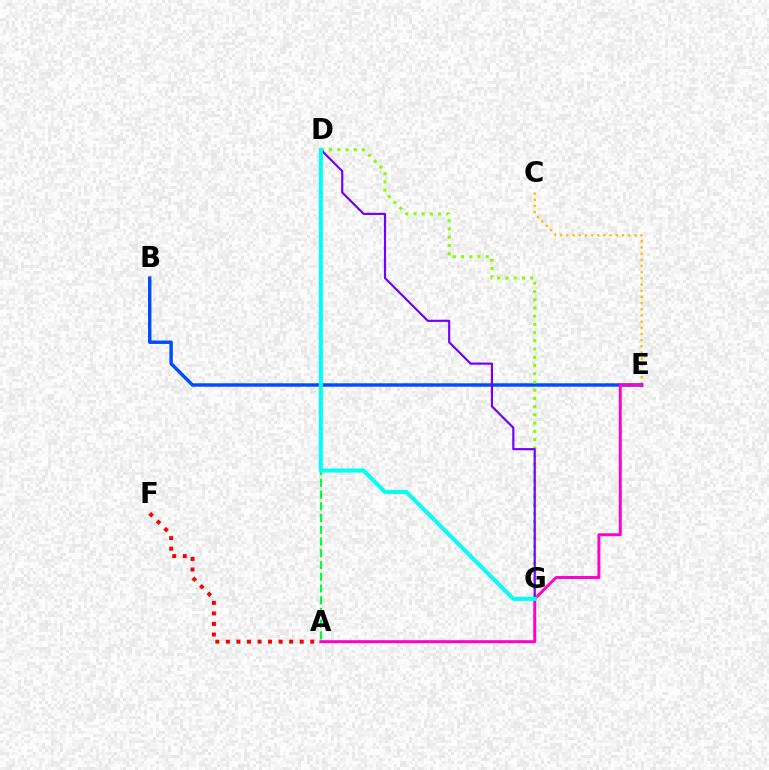{('C', 'E'): [{'color': '#ffbd00', 'line_style': 'dotted', 'thickness': 1.68}], ('A', 'D'): [{'color': '#00ff39', 'line_style': 'dashed', 'thickness': 1.59}], ('B', 'E'): [{'color': '#004bff', 'line_style': 'solid', 'thickness': 2.46}], ('A', 'E'): [{'color': '#ff00cf', 'line_style': 'solid', 'thickness': 2.13}], ('D', 'G'): [{'color': '#84ff00', 'line_style': 'dotted', 'thickness': 2.23}, {'color': '#7200ff', 'line_style': 'solid', 'thickness': 1.56}, {'color': '#00fff6', 'line_style': 'solid', 'thickness': 2.91}], ('A', 'F'): [{'color': '#ff0000', 'line_style': 'dotted', 'thickness': 2.87}]}